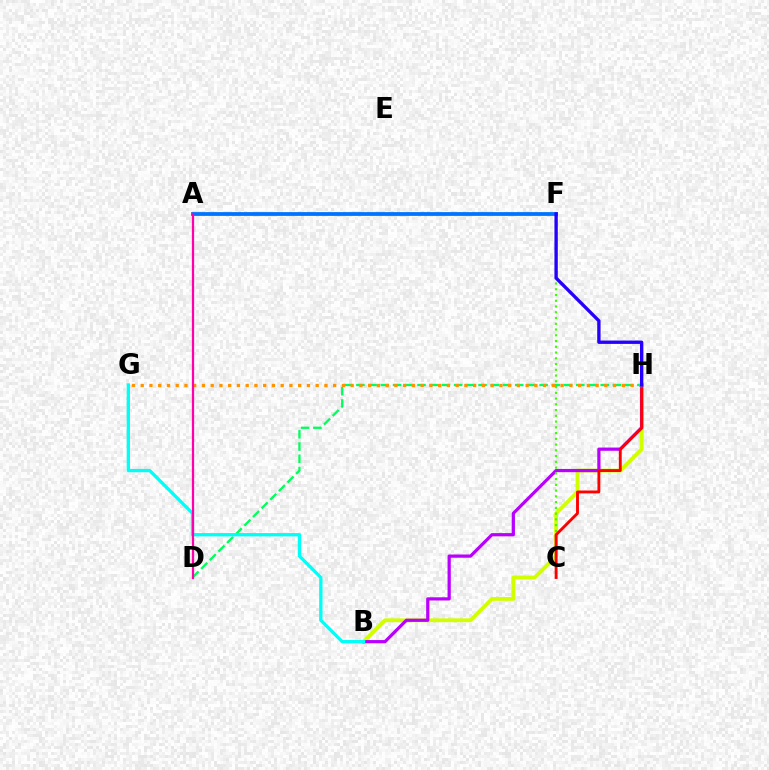{('B', 'H'): [{'color': '#d1ff00', 'line_style': 'solid', 'thickness': 2.76}, {'color': '#b900ff', 'line_style': 'solid', 'thickness': 2.32}], ('A', 'F'): [{'color': '#0074ff', 'line_style': 'solid', 'thickness': 2.72}], ('C', 'F'): [{'color': '#3dff00', 'line_style': 'dotted', 'thickness': 1.56}], ('C', 'H'): [{'color': '#ff0000', 'line_style': 'solid', 'thickness': 2.07}], ('D', 'H'): [{'color': '#00ff5c', 'line_style': 'dashed', 'thickness': 1.66}], ('B', 'G'): [{'color': '#00fff6', 'line_style': 'solid', 'thickness': 2.38}], ('G', 'H'): [{'color': '#ff9400', 'line_style': 'dotted', 'thickness': 2.38}], ('A', 'D'): [{'color': '#ff00ac', 'line_style': 'solid', 'thickness': 1.62}], ('F', 'H'): [{'color': '#2500ff', 'line_style': 'solid', 'thickness': 2.41}]}